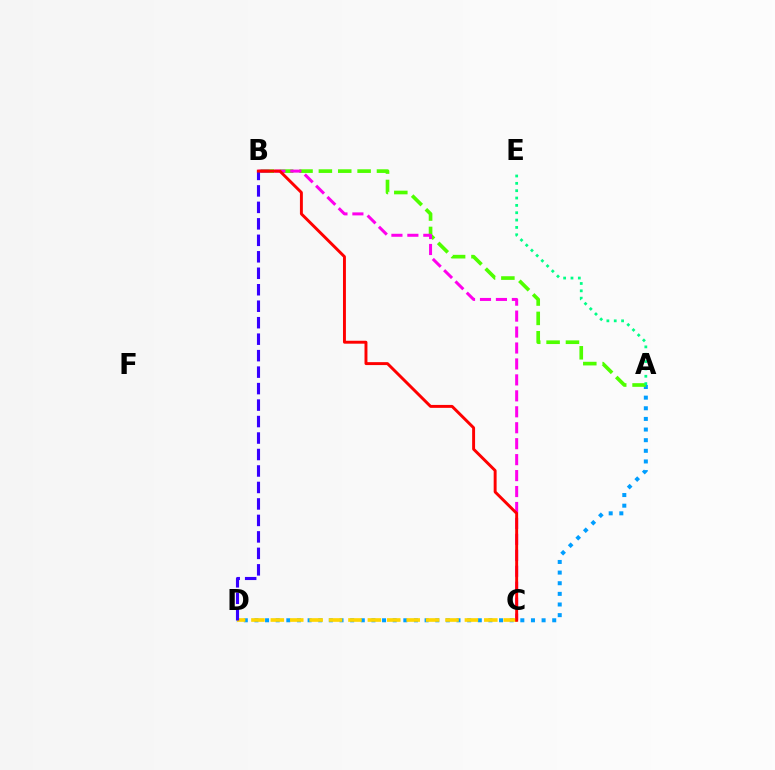{('A', 'D'): [{'color': '#009eff', 'line_style': 'dotted', 'thickness': 2.89}], ('A', 'B'): [{'color': '#4fff00', 'line_style': 'dashed', 'thickness': 2.63}], ('B', 'C'): [{'color': '#ff00ed', 'line_style': 'dashed', 'thickness': 2.17}, {'color': '#ff0000', 'line_style': 'solid', 'thickness': 2.11}], ('A', 'E'): [{'color': '#00ff86', 'line_style': 'dotted', 'thickness': 2.0}], ('C', 'D'): [{'color': '#ffd500', 'line_style': 'dashed', 'thickness': 2.64}], ('B', 'D'): [{'color': '#3700ff', 'line_style': 'dashed', 'thickness': 2.24}]}